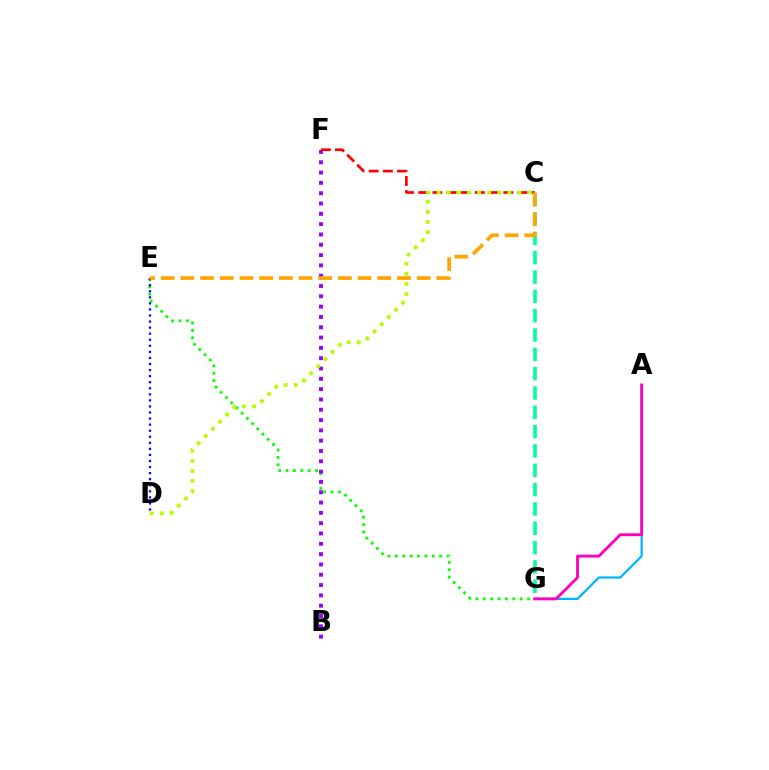{('A', 'G'): [{'color': '#00b5ff', 'line_style': 'solid', 'thickness': 1.6}, {'color': '#ff00bd', 'line_style': 'solid', 'thickness': 2.05}], ('E', 'G'): [{'color': '#08ff00', 'line_style': 'dotted', 'thickness': 2.01}], ('B', 'F'): [{'color': '#9b00ff', 'line_style': 'dotted', 'thickness': 2.8}], ('D', 'E'): [{'color': '#0010ff', 'line_style': 'dotted', 'thickness': 1.65}], ('C', 'G'): [{'color': '#00ff9d', 'line_style': 'dashed', 'thickness': 2.63}], ('C', 'F'): [{'color': '#ff0000', 'line_style': 'dashed', 'thickness': 1.93}], ('C', 'E'): [{'color': '#ffa500', 'line_style': 'dashed', 'thickness': 2.68}], ('C', 'D'): [{'color': '#b3ff00', 'line_style': 'dotted', 'thickness': 2.75}]}